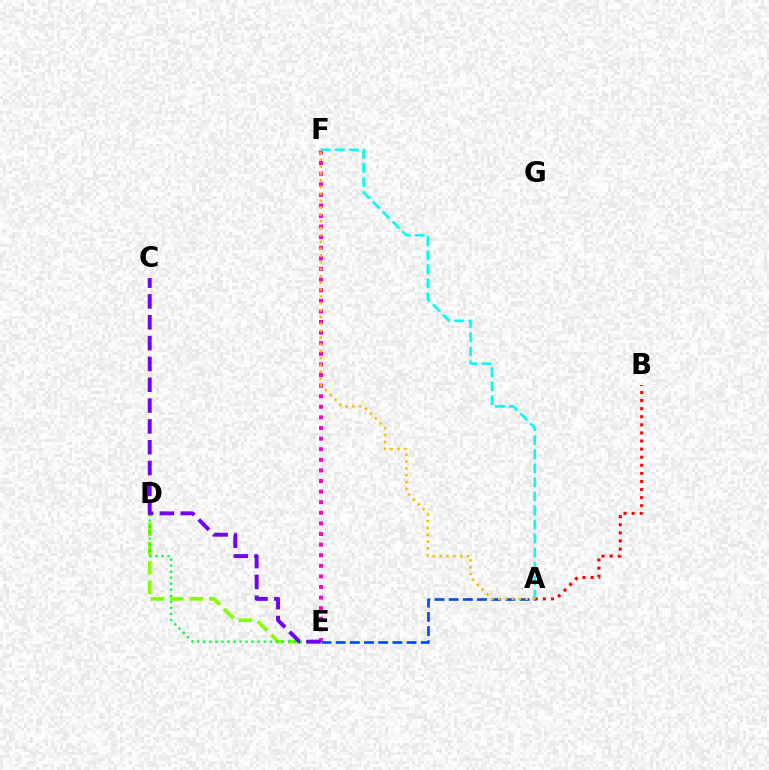{('E', 'F'): [{'color': '#ff00cf', 'line_style': 'dotted', 'thickness': 2.88}], ('D', 'E'): [{'color': '#84ff00', 'line_style': 'dashed', 'thickness': 2.63}, {'color': '#00ff39', 'line_style': 'dotted', 'thickness': 1.64}], ('A', 'E'): [{'color': '#004bff', 'line_style': 'dashed', 'thickness': 1.93}], ('A', 'B'): [{'color': '#ff0000', 'line_style': 'dotted', 'thickness': 2.2}], ('A', 'F'): [{'color': '#00fff6', 'line_style': 'dashed', 'thickness': 1.91}, {'color': '#ffbd00', 'line_style': 'dotted', 'thickness': 1.86}], ('C', 'E'): [{'color': '#7200ff', 'line_style': 'dashed', 'thickness': 2.83}]}